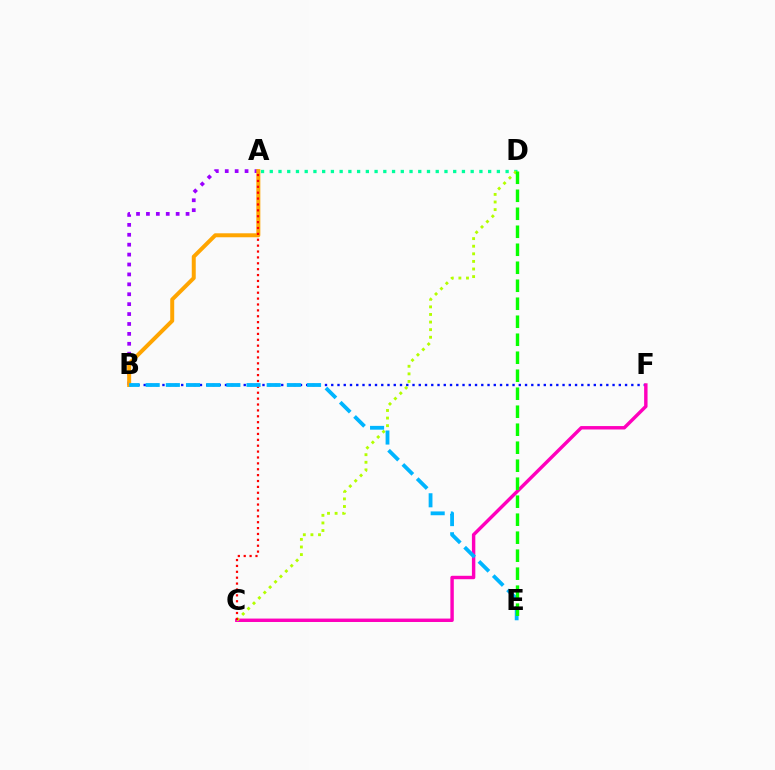{('A', 'B'): [{'color': '#9b00ff', 'line_style': 'dotted', 'thickness': 2.69}, {'color': '#ffa500', 'line_style': 'solid', 'thickness': 2.86}], ('B', 'F'): [{'color': '#0010ff', 'line_style': 'dotted', 'thickness': 1.7}], ('A', 'D'): [{'color': '#00ff9d', 'line_style': 'dotted', 'thickness': 2.37}], ('C', 'F'): [{'color': '#ff00bd', 'line_style': 'solid', 'thickness': 2.46}], ('C', 'D'): [{'color': '#b3ff00', 'line_style': 'dotted', 'thickness': 2.06}], ('A', 'C'): [{'color': '#ff0000', 'line_style': 'dotted', 'thickness': 1.6}], ('B', 'E'): [{'color': '#00b5ff', 'line_style': 'dashed', 'thickness': 2.74}], ('D', 'E'): [{'color': '#08ff00', 'line_style': 'dashed', 'thickness': 2.44}]}